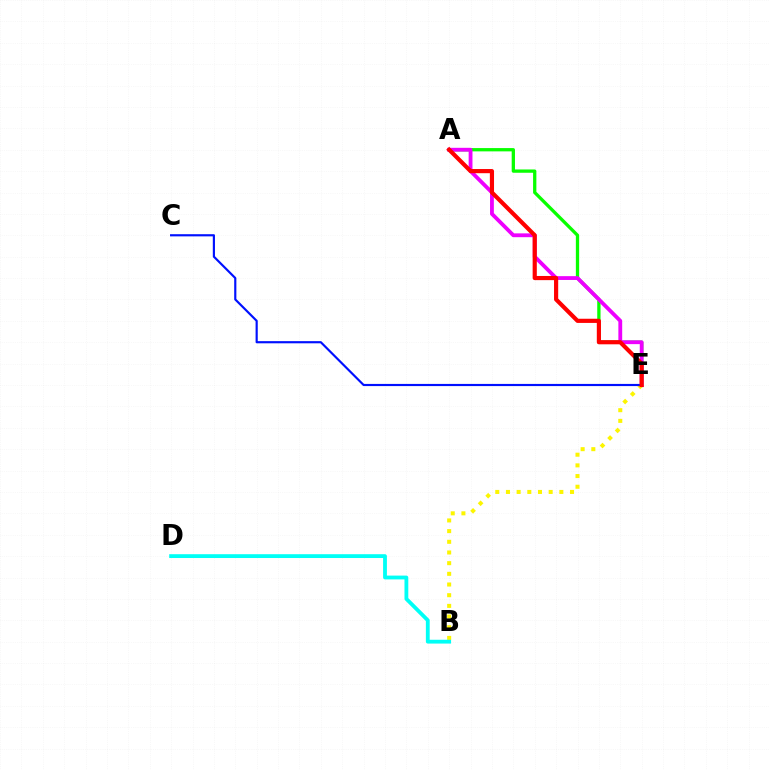{('A', 'E'): [{'color': '#08ff00', 'line_style': 'solid', 'thickness': 2.37}, {'color': '#ee00ff', 'line_style': 'solid', 'thickness': 2.75}, {'color': '#ff0000', 'line_style': 'solid', 'thickness': 3.0}], ('B', 'E'): [{'color': '#fcf500', 'line_style': 'dotted', 'thickness': 2.9}], ('B', 'D'): [{'color': '#00fff6', 'line_style': 'solid', 'thickness': 2.75}], ('C', 'E'): [{'color': '#0010ff', 'line_style': 'solid', 'thickness': 1.56}]}